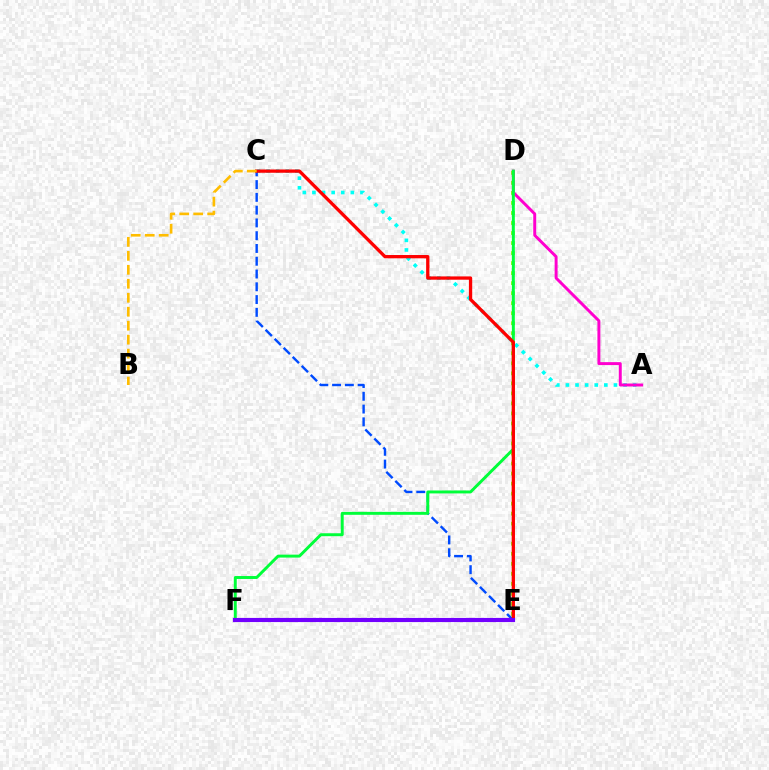{('A', 'C'): [{'color': '#00fff6', 'line_style': 'dotted', 'thickness': 2.61}], ('D', 'E'): [{'color': '#84ff00', 'line_style': 'dotted', 'thickness': 2.72}], ('C', 'E'): [{'color': '#004bff', 'line_style': 'dashed', 'thickness': 1.74}, {'color': '#ff0000', 'line_style': 'solid', 'thickness': 2.37}], ('A', 'D'): [{'color': '#ff00cf', 'line_style': 'solid', 'thickness': 2.12}], ('D', 'F'): [{'color': '#00ff39', 'line_style': 'solid', 'thickness': 2.12}], ('B', 'C'): [{'color': '#ffbd00', 'line_style': 'dashed', 'thickness': 1.9}], ('E', 'F'): [{'color': '#7200ff', 'line_style': 'solid', 'thickness': 2.98}]}